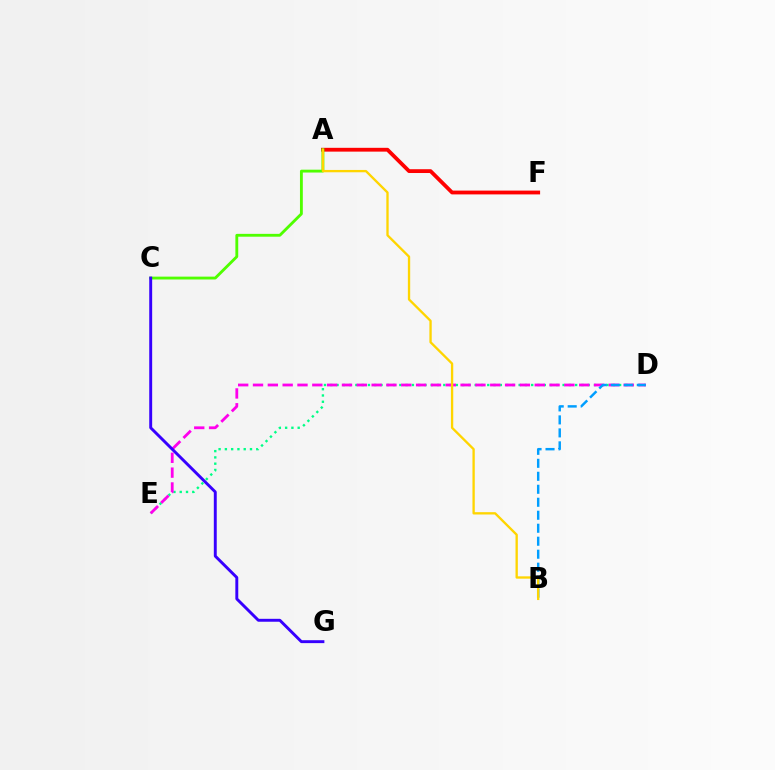{('A', 'F'): [{'color': '#ff0000', 'line_style': 'solid', 'thickness': 2.74}], ('D', 'E'): [{'color': '#00ff86', 'line_style': 'dotted', 'thickness': 1.71}, {'color': '#ff00ed', 'line_style': 'dashed', 'thickness': 2.01}], ('A', 'C'): [{'color': '#4fff00', 'line_style': 'solid', 'thickness': 2.05}], ('C', 'G'): [{'color': '#3700ff', 'line_style': 'solid', 'thickness': 2.1}], ('B', 'D'): [{'color': '#009eff', 'line_style': 'dashed', 'thickness': 1.76}], ('A', 'B'): [{'color': '#ffd500', 'line_style': 'solid', 'thickness': 1.68}]}